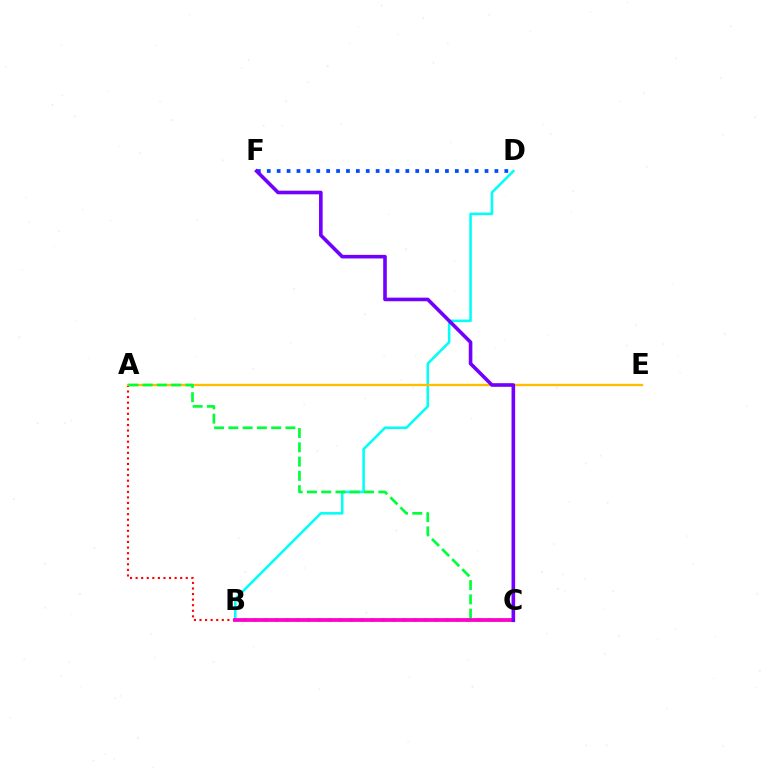{('D', 'F'): [{'color': '#004bff', 'line_style': 'dotted', 'thickness': 2.69}], ('B', 'D'): [{'color': '#00fff6', 'line_style': 'solid', 'thickness': 1.84}], ('A', 'B'): [{'color': '#ff0000', 'line_style': 'dotted', 'thickness': 1.51}], ('A', 'E'): [{'color': '#ffbd00', 'line_style': 'solid', 'thickness': 1.69}], ('A', 'C'): [{'color': '#00ff39', 'line_style': 'dashed', 'thickness': 1.94}], ('B', 'C'): [{'color': '#84ff00', 'line_style': 'dotted', 'thickness': 2.89}, {'color': '#ff00cf', 'line_style': 'solid', 'thickness': 2.7}], ('C', 'F'): [{'color': '#7200ff', 'line_style': 'solid', 'thickness': 2.6}]}